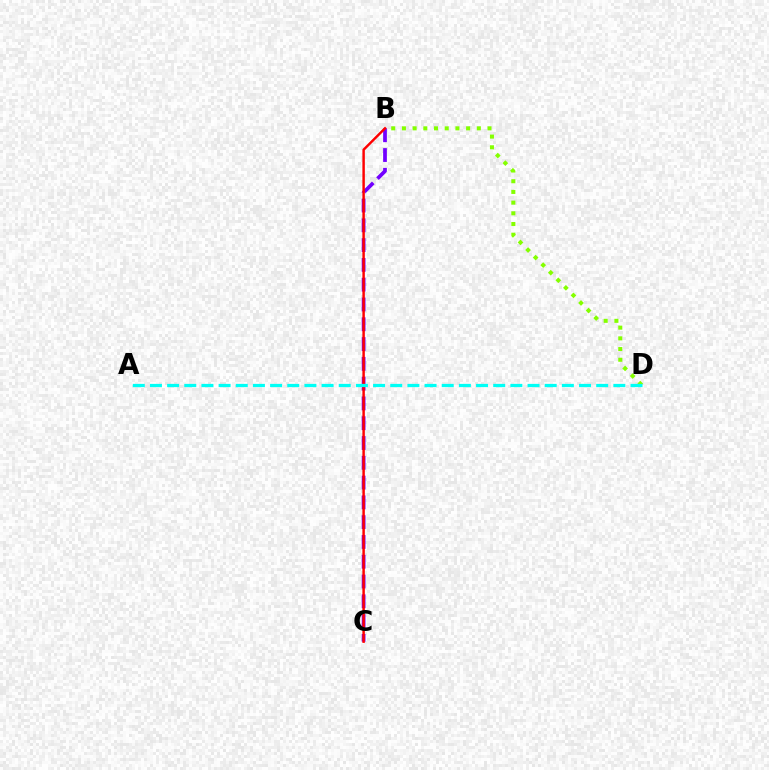{('B', 'D'): [{'color': '#84ff00', 'line_style': 'dotted', 'thickness': 2.91}], ('B', 'C'): [{'color': '#7200ff', 'line_style': 'dashed', 'thickness': 2.69}, {'color': '#ff0000', 'line_style': 'solid', 'thickness': 1.77}], ('A', 'D'): [{'color': '#00fff6', 'line_style': 'dashed', 'thickness': 2.33}]}